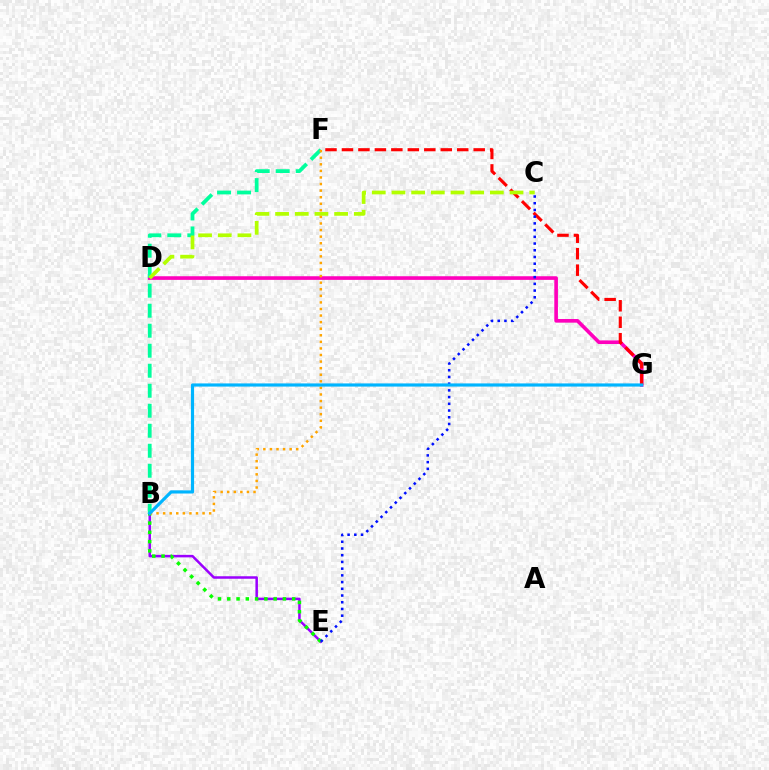{('D', 'G'): [{'color': '#ff00bd', 'line_style': 'solid', 'thickness': 2.61}], ('B', 'E'): [{'color': '#9b00ff', 'line_style': 'solid', 'thickness': 1.81}, {'color': '#08ff00', 'line_style': 'dotted', 'thickness': 2.52}], ('B', 'F'): [{'color': '#00ff9d', 'line_style': 'dashed', 'thickness': 2.72}, {'color': '#ffa500', 'line_style': 'dotted', 'thickness': 1.79}], ('F', 'G'): [{'color': '#ff0000', 'line_style': 'dashed', 'thickness': 2.24}], ('C', 'D'): [{'color': '#b3ff00', 'line_style': 'dashed', 'thickness': 2.67}], ('C', 'E'): [{'color': '#0010ff', 'line_style': 'dotted', 'thickness': 1.83}], ('B', 'G'): [{'color': '#00b5ff', 'line_style': 'solid', 'thickness': 2.28}]}